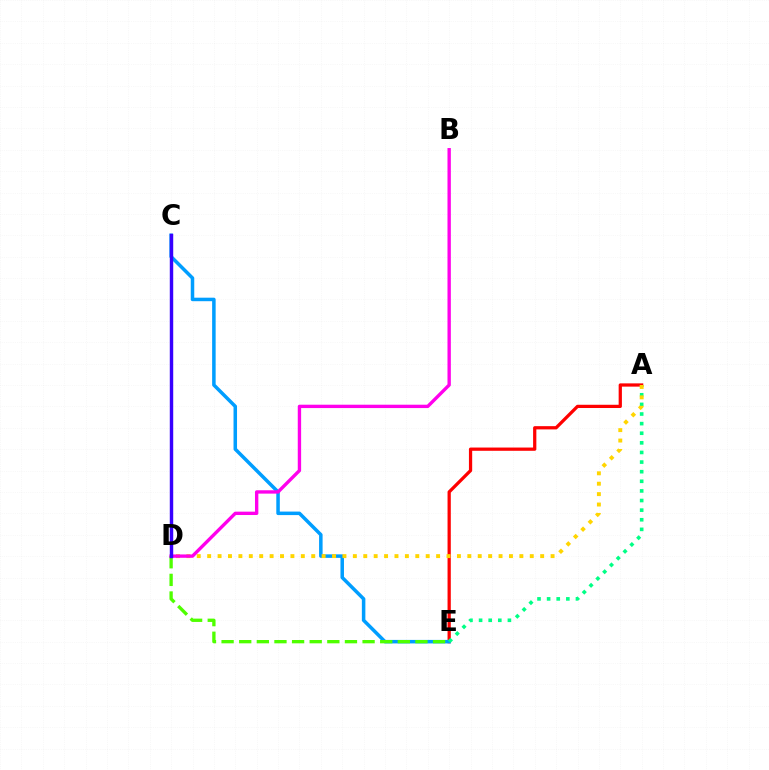{('A', 'E'): [{'color': '#ff0000', 'line_style': 'solid', 'thickness': 2.34}, {'color': '#00ff86', 'line_style': 'dotted', 'thickness': 2.61}], ('C', 'E'): [{'color': '#009eff', 'line_style': 'solid', 'thickness': 2.53}], ('D', 'E'): [{'color': '#4fff00', 'line_style': 'dashed', 'thickness': 2.39}], ('A', 'D'): [{'color': '#ffd500', 'line_style': 'dotted', 'thickness': 2.83}], ('B', 'D'): [{'color': '#ff00ed', 'line_style': 'solid', 'thickness': 2.42}], ('C', 'D'): [{'color': '#3700ff', 'line_style': 'solid', 'thickness': 2.47}]}